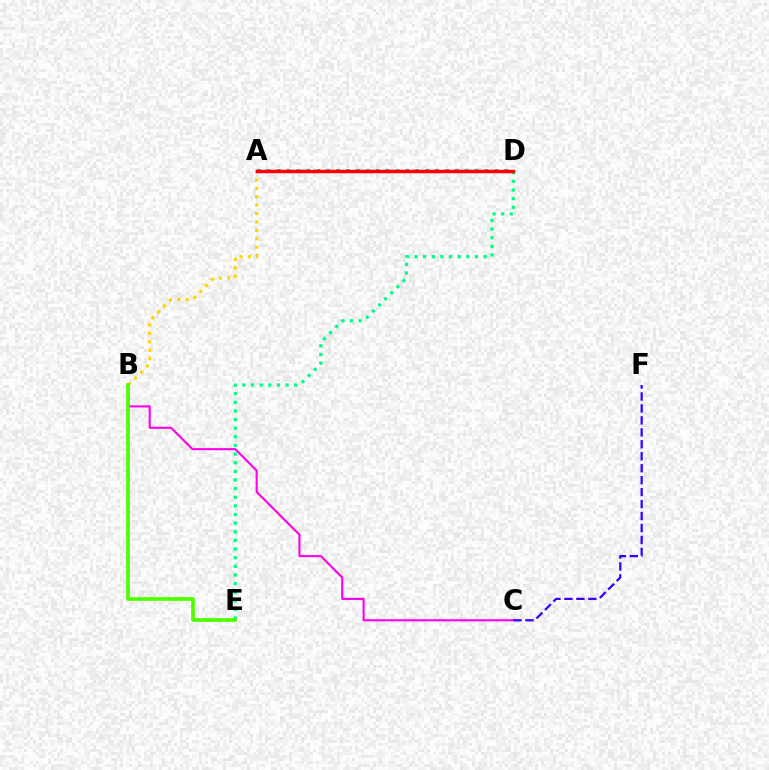{('B', 'C'): [{'color': '#ff00ed', 'line_style': 'solid', 'thickness': 1.51}], ('A', 'D'): [{'color': '#009eff', 'line_style': 'dotted', 'thickness': 2.69}, {'color': '#ff0000', 'line_style': 'solid', 'thickness': 2.52}], ('C', 'F'): [{'color': '#3700ff', 'line_style': 'dashed', 'thickness': 1.62}], ('A', 'B'): [{'color': '#ffd500', 'line_style': 'dotted', 'thickness': 2.28}], ('D', 'E'): [{'color': '#00ff86', 'line_style': 'dotted', 'thickness': 2.35}], ('B', 'E'): [{'color': '#4fff00', 'line_style': 'solid', 'thickness': 2.66}]}